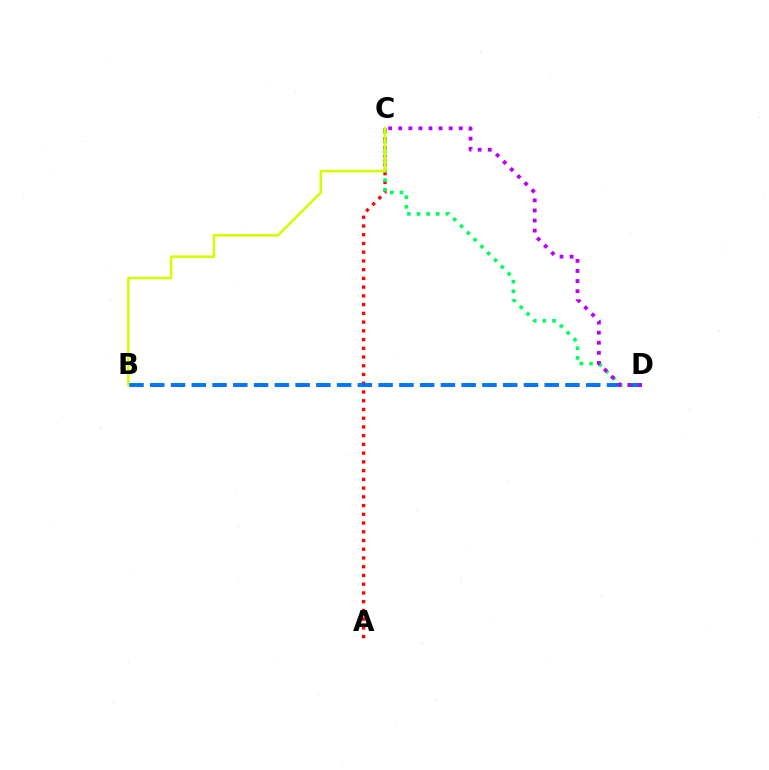{('A', 'C'): [{'color': '#ff0000', 'line_style': 'dotted', 'thickness': 2.37}], ('C', 'D'): [{'color': '#00ff5c', 'line_style': 'dotted', 'thickness': 2.61}, {'color': '#b900ff', 'line_style': 'dotted', 'thickness': 2.74}], ('B', 'C'): [{'color': '#d1ff00', 'line_style': 'solid', 'thickness': 1.84}], ('B', 'D'): [{'color': '#0074ff', 'line_style': 'dashed', 'thickness': 2.82}]}